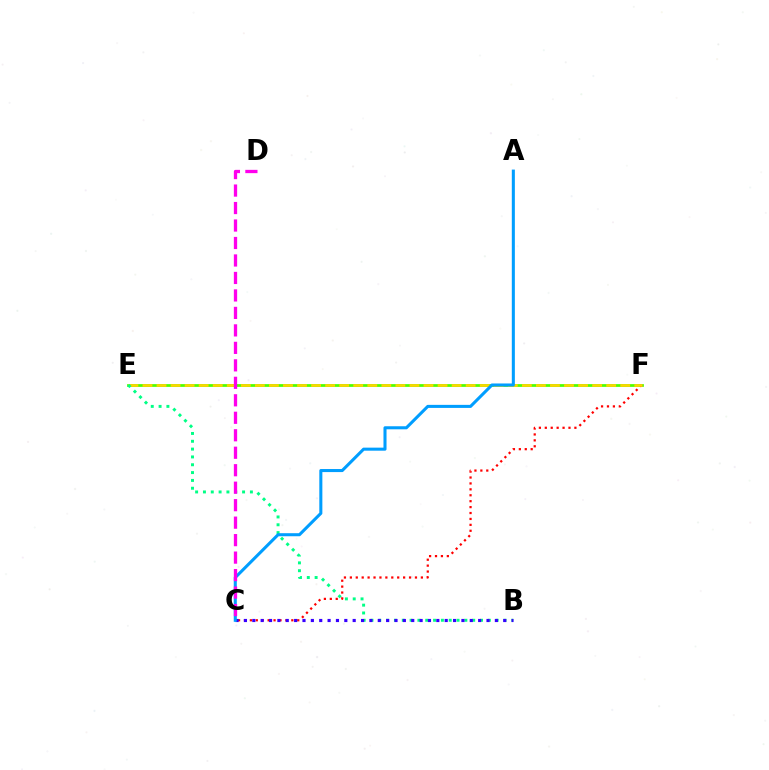{('E', 'F'): [{'color': '#4fff00', 'line_style': 'solid', 'thickness': 1.99}, {'color': '#ffd500', 'line_style': 'dashed', 'thickness': 1.91}], ('C', 'F'): [{'color': '#ff0000', 'line_style': 'dotted', 'thickness': 1.61}], ('B', 'E'): [{'color': '#00ff86', 'line_style': 'dotted', 'thickness': 2.13}], ('B', 'C'): [{'color': '#3700ff', 'line_style': 'dotted', 'thickness': 2.27}], ('A', 'C'): [{'color': '#009eff', 'line_style': 'solid', 'thickness': 2.2}], ('C', 'D'): [{'color': '#ff00ed', 'line_style': 'dashed', 'thickness': 2.37}]}